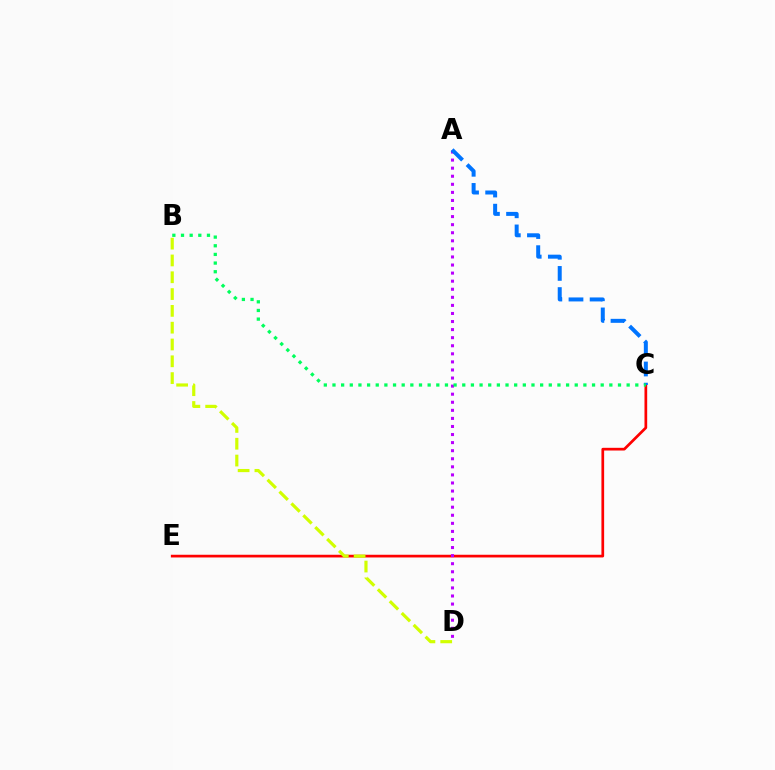{('C', 'E'): [{'color': '#ff0000', 'line_style': 'solid', 'thickness': 1.95}], ('A', 'D'): [{'color': '#b900ff', 'line_style': 'dotted', 'thickness': 2.19}], ('B', 'D'): [{'color': '#d1ff00', 'line_style': 'dashed', 'thickness': 2.28}], ('A', 'C'): [{'color': '#0074ff', 'line_style': 'dashed', 'thickness': 2.87}], ('B', 'C'): [{'color': '#00ff5c', 'line_style': 'dotted', 'thickness': 2.35}]}